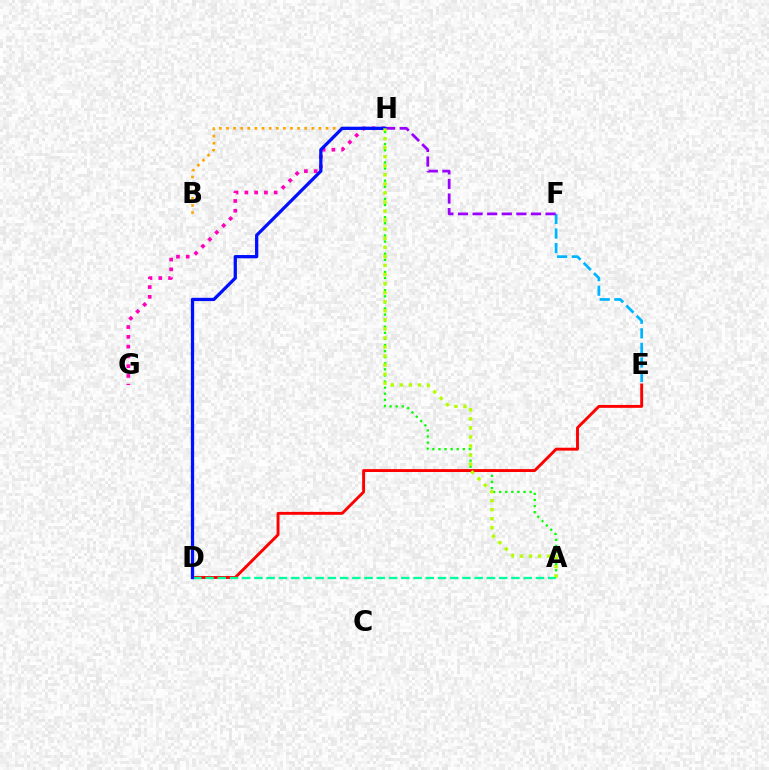{('A', 'H'): [{'color': '#08ff00', 'line_style': 'dotted', 'thickness': 1.65}, {'color': '#b3ff00', 'line_style': 'dotted', 'thickness': 2.46}], ('D', 'E'): [{'color': '#ff0000', 'line_style': 'solid', 'thickness': 2.09}], ('B', 'H'): [{'color': '#ffa500', 'line_style': 'dotted', 'thickness': 1.93}], ('E', 'F'): [{'color': '#00b5ff', 'line_style': 'dashed', 'thickness': 1.98}], ('A', 'D'): [{'color': '#00ff9d', 'line_style': 'dashed', 'thickness': 1.66}], ('G', 'H'): [{'color': '#ff00bd', 'line_style': 'dotted', 'thickness': 2.66}], ('F', 'H'): [{'color': '#9b00ff', 'line_style': 'dashed', 'thickness': 1.98}], ('D', 'H'): [{'color': '#0010ff', 'line_style': 'solid', 'thickness': 2.35}]}